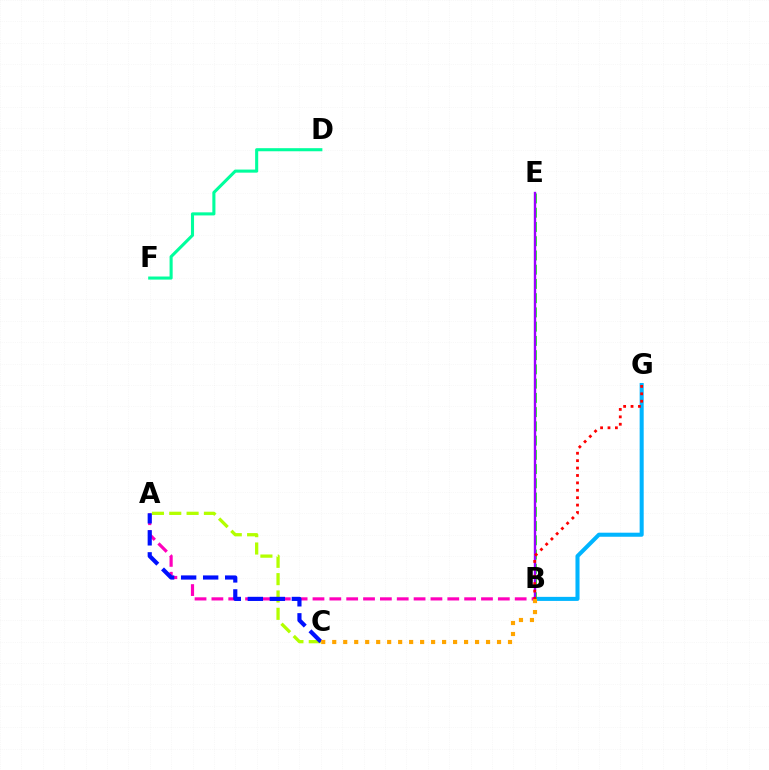{('B', 'G'): [{'color': '#00b5ff', 'line_style': 'solid', 'thickness': 2.92}, {'color': '#ff0000', 'line_style': 'dotted', 'thickness': 2.01}], ('B', 'E'): [{'color': '#08ff00', 'line_style': 'dashed', 'thickness': 1.93}, {'color': '#9b00ff', 'line_style': 'solid', 'thickness': 1.72}], ('A', 'B'): [{'color': '#ff00bd', 'line_style': 'dashed', 'thickness': 2.29}], ('A', 'C'): [{'color': '#b3ff00', 'line_style': 'dashed', 'thickness': 2.36}, {'color': '#0010ff', 'line_style': 'dashed', 'thickness': 2.99}], ('D', 'F'): [{'color': '#00ff9d', 'line_style': 'solid', 'thickness': 2.22}], ('B', 'C'): [{'color': '#ffa500', 'line_style': 'dotted', 'thickness': 2.98}]}